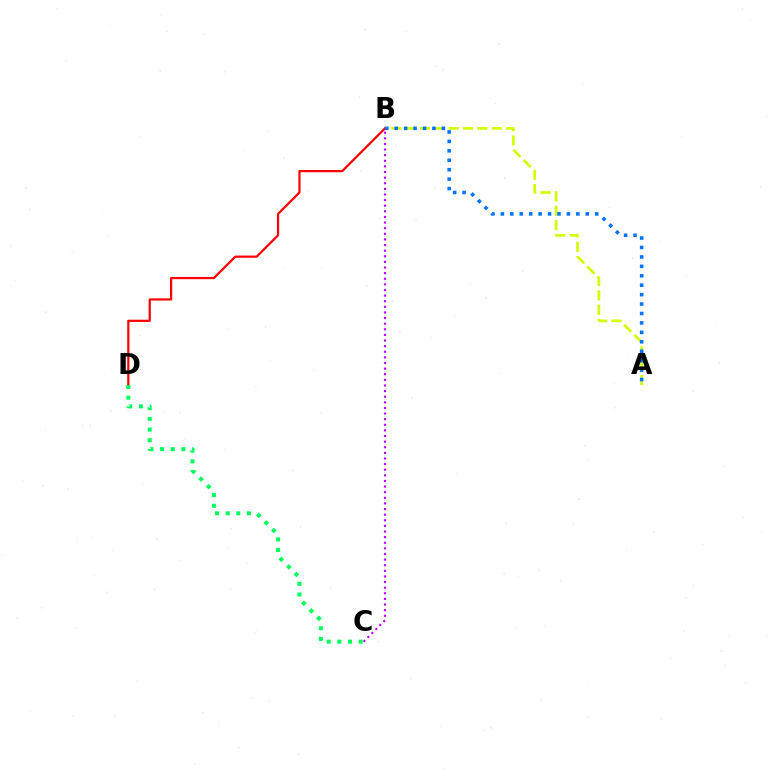{('A', 'B'): [{'color': '#d1ff00', 'line_style': 'dashed', 'thickness': 1.95}, {'color': '#0074ff', 'line_style': 'dotted', 'thickness': 2.56}], ('B', 'C'): [{'color': '#b900ff', 'line_style': 'dotted', 'thickness': 1.53}], ('B', 'D'): [{'color': '#ff0000', 'line_style': 'solid', 'thickness': 1.59}], ('C', 'D'): [{'color': '#00ff5c', 'line_style': 'dotted', 'thickness': 2.9}]}